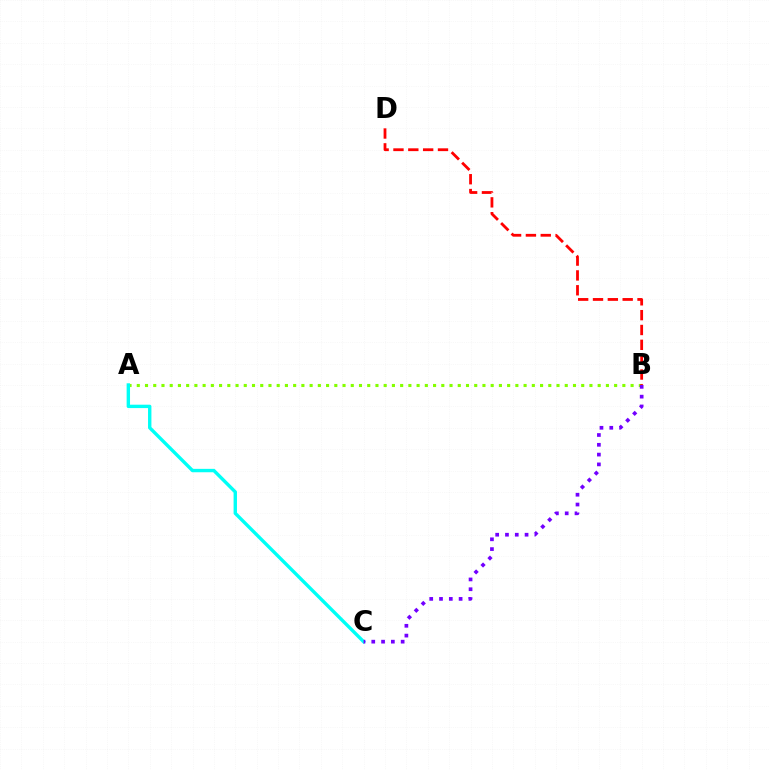{('A', 'B'): [{'color': '#84ff00', 'line_style': 'dotted', 'thickness': 2.24}], ('B', 'D'): [{'color': '#ff0000', 'line_style': 'dashed', 'thickness': 2.02}], ('A', 'C'): [{'color': '#00fff6', 'line_style': 'solid', 'thickness': 2.44}], ('B', 'C'): [{'color': '#7200ff', 'line_style': 'dotted', 'thickness': 2.66}]}